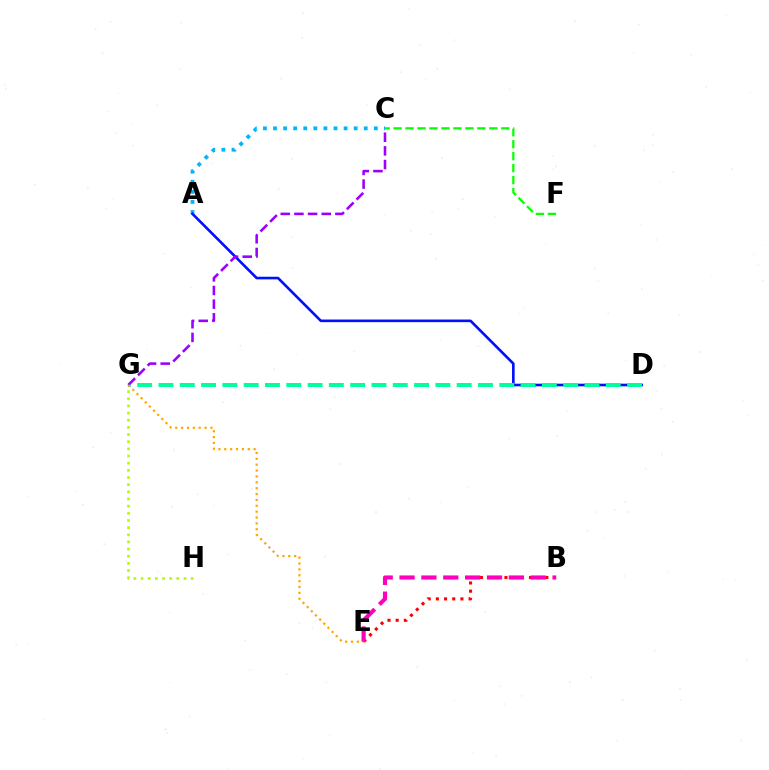{('A', 'C'): [{'color': '#00b5ff', 'line_style': 'dotted', 'thickness': 2.74}], ('B', 'E'): [{'color': '#ff0000', 'line_style': 'dotted', 'thickness': 2.22}, {'color': '#ff00bd', 'line_style': 'dashed', 'thickness': 2.97}], ('C', 'F'): [{'color': '#08ff00', 'line_style': 'dashed', 'thickness': 1.63}], ('A', 'D'): [{'color': '#0010ff', 'line_style': 'solid', 'thickness': 1.89}], ('G', 'H'): [{'color': '#b3ff00', 'line_style': 'dotted', 'thickness': 1.94}], ('D', 'G'): [{'color': '#00ff9d', 'line_style': 'dashed', 'thickness': 2.89}], ('C', 'G'): [{'color': '#9b00ff', 'line_style': 'dashed', 'thickness': 1.86}], ('E', 'G'): [{'color': '#ffa500', 'line_style': 'dotted', 'thickness': 1.59}]}